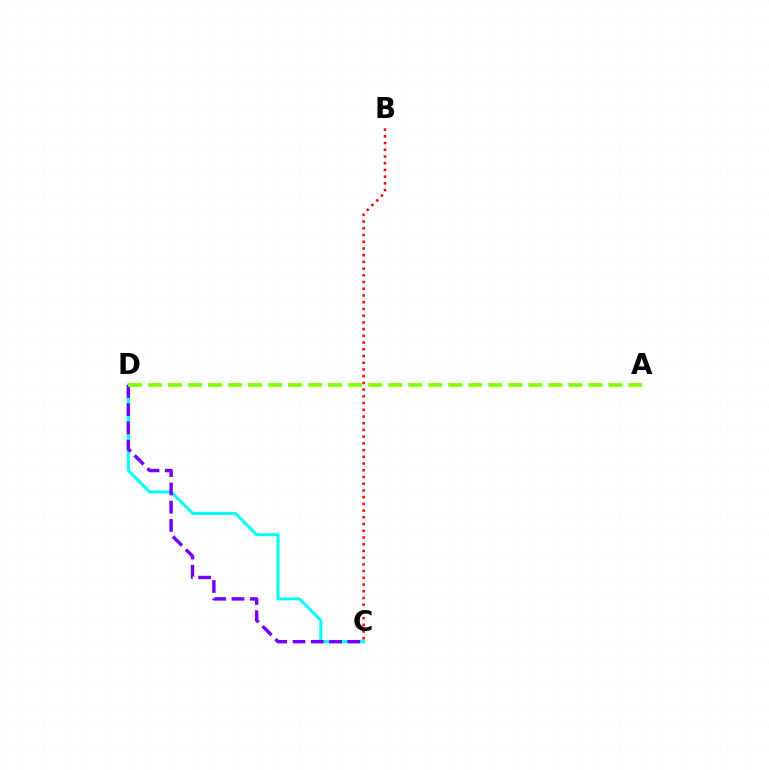{('B', 'C'): [{'color': '#ff0000', 'line_style': 'dotted', 'thickness': 1.83}], ('C', 'D'): [{'color': '#00fff6', 'line_style': 'solid', 'thickness': 2.16}, {'color': '#7200ff', 'line_style': 'dashed', 'thickness': 2.48}], ('A', 'D'): [{'color': '#84ff00', 'line_style': 'dashed', 'thickness': 2.72}]}